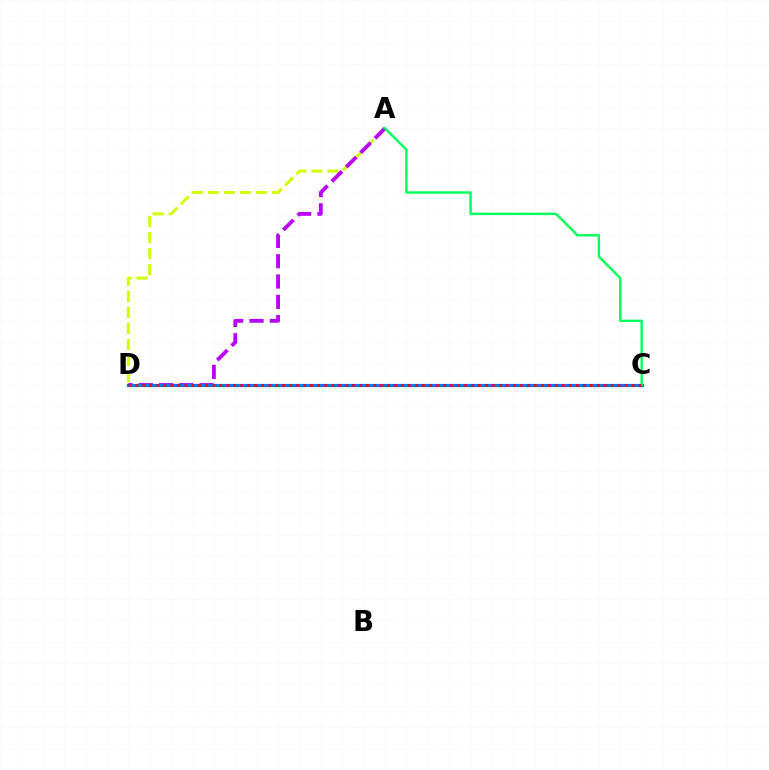{('A', 'D'): [{'color': '#d1ff00', 'line_style': 'dashed', 'thickness': 2.18}, {'color': '#b900ff', 'line_style': 'dashed', 'thickness': 2.76}], ('C', 'D'): [{'color': '#0074ff', 'line_style': 'solid', 'thickness': 2.31}, {'color': '#ff0000', 'line_style': 'dotted', 'thickness': 1.9}], ('A', 'C'): [{'color': '#00ff5c', 'line_style': 'solid', 'thickness': 1.73}]}